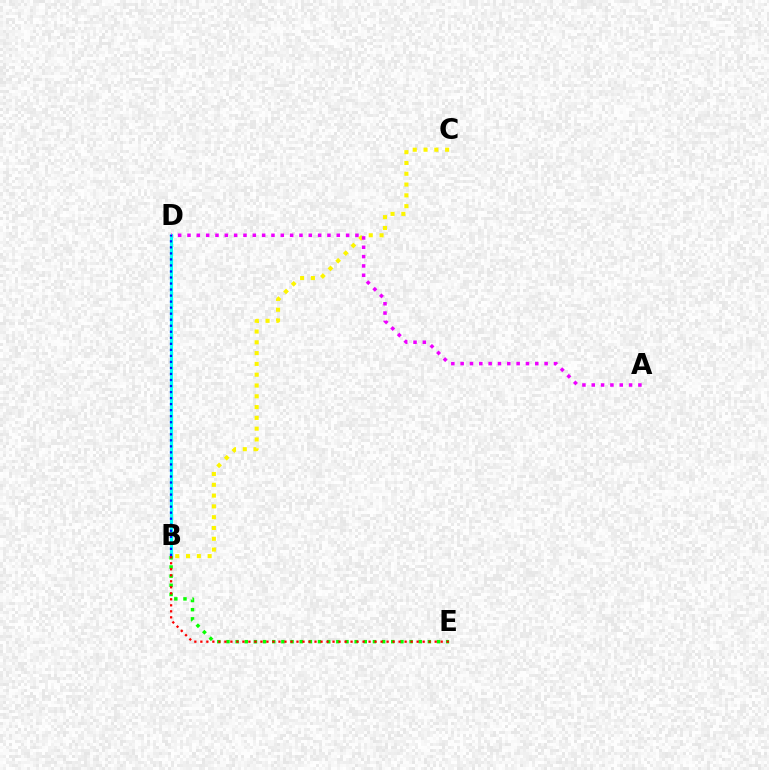{('B', 'D'): [{'color': '#00fff6', 'line_style': 'solid', 'thickness': 2.25}, {'color': '#0010ff', 'line_style': 'dotted', 'thickness': 1.64}], ('B', 'E'): [{'color': '#08ff00', 'line_style': 'dotted', 'thickness': 2.49}, {'color': '#ff0000', 'line_style': 'dotted', 'thickness': 1.63}], ('B', 'C'): [{'color': '#fcf500', 'line_style': 'dotted', 'thickness': 2.93}], ('A', 'D'): [{'color': '#ee00ff', 'line_style': 'dotted', 'thickness': 2.54}]}